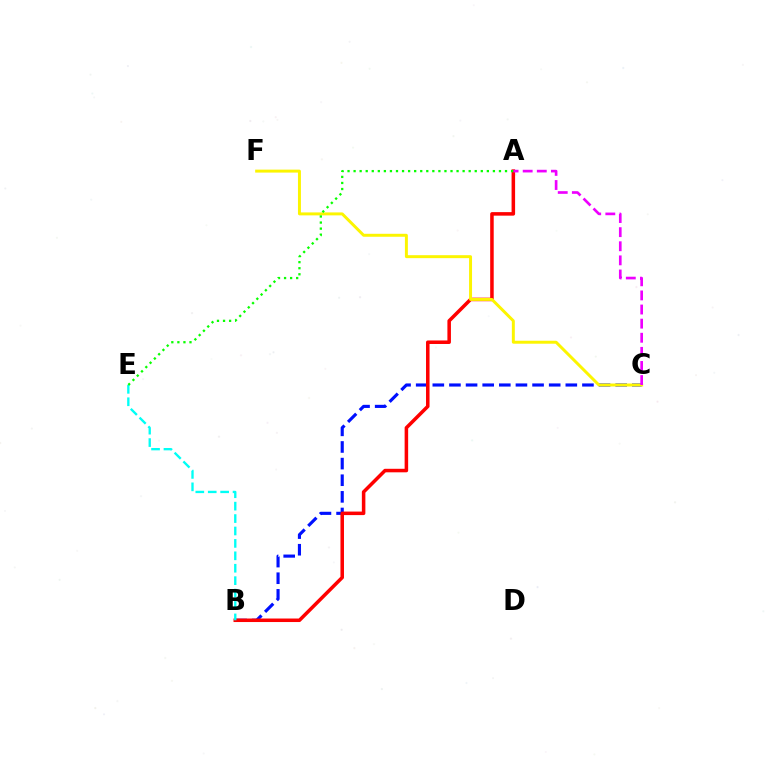{('B', 'C'): [{'color': '#0010ff', 'line_style': 'dashed', 'thickness': 2.26}], ('A', 'B'): [{'color': '#ff0000', 'line_style': 'solid', 'thickness': 2.54}], ('C', 'F'): [{'color': '#fcf500', 'line_style': 'solid', 'thickness': 2.13}], ('A', 'C'): [{'color': '#ee00ff', 'line_style': 'dashed', 'thickness': 1.92}], ('B', 'E'): [{'color': '#00fff6', 'line_style': 'dashed', 'thickness': 1.69}], ('A', 'E'): [{'color': '#08ff00', 'line_style': 'dotted', 'thickness': 1.65}]}